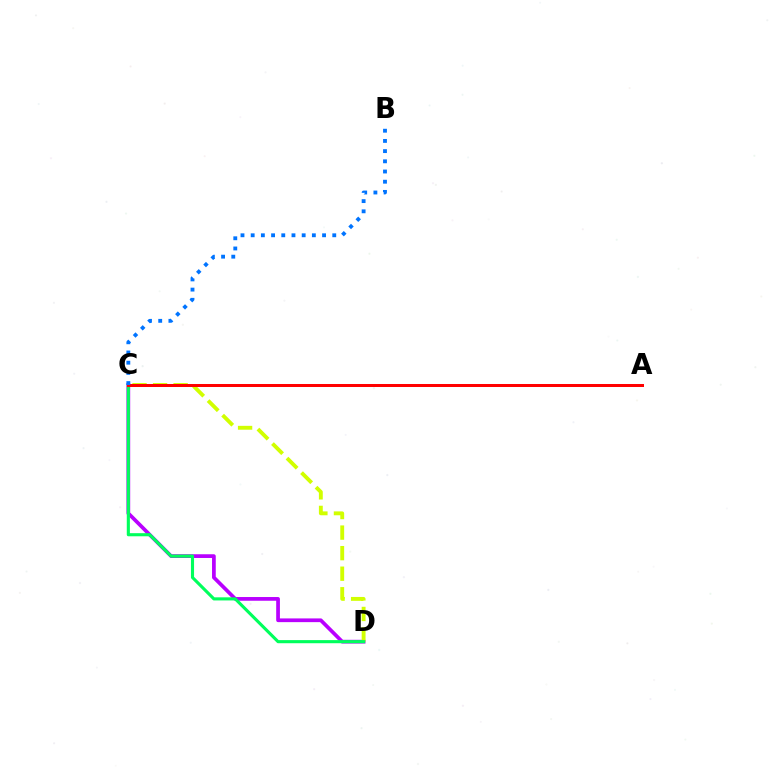{('C', 'D'): [{'color': '#b900ff', 'line_style': 'solid', 'thickness': 2.68}, {'color': '#d1ff00', 'line_style': 'dashed', 'thickness': 2.79}, {'color': '#00ff5c', 'line_style': 'solid', 'thickness': 2.24}], ('A', 'C'): [{'color': '#ff0000', 'line_style': 'solid', 'thickness': 2.16}], ('B', 'C'): [{'color': '#0074ff', 'line_style': 'dotted', 'thickness': 2.77}]}